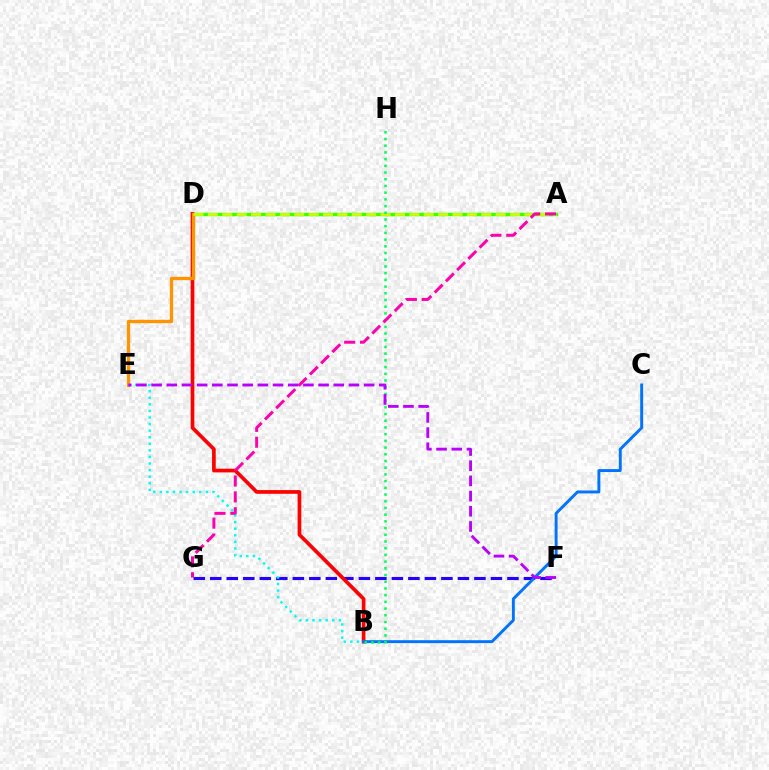{('F', 'G'): [{'color': '#2500ff', 'line_style': 'dashed', 'thickness': 2.24}], ('A', 'D'): [{'color': '#3dff00', 'line_style': 'solid', 'thickness': 2.47}, {'color': '#d1ff00', 'line_style': 'dashed', 'thickness': 1.95}], ('B', 'D'): [{'color': '#ff0000', 'line_style': 'solid', 'thickness': 2.65}], ('D', 'E'): [{'color': '#ff9400', 'line_style': 'solid', 'thickness': 2.38}], ('B', 'E'): [{'color': '#00fff6', 'line_style': 'dotted', 'thickness': 1.79}], ('B', 'C'): [{'color': '#0074ff', 'line_style': 'solid', 'thickness': 2.1}], ('B', 'H'): [{'color': '#00ff5c', 'line_style': 'dotted', 'thickness': 1.82}], ('A', 'G'): [{'color': '#ff00ac', 'line_style': 'dashed', 'thickness': 2.16}], ('E', 'F'): [{'color': '#b900ff', 'line_style': 'dashed', 'thickness': 2.06}]}